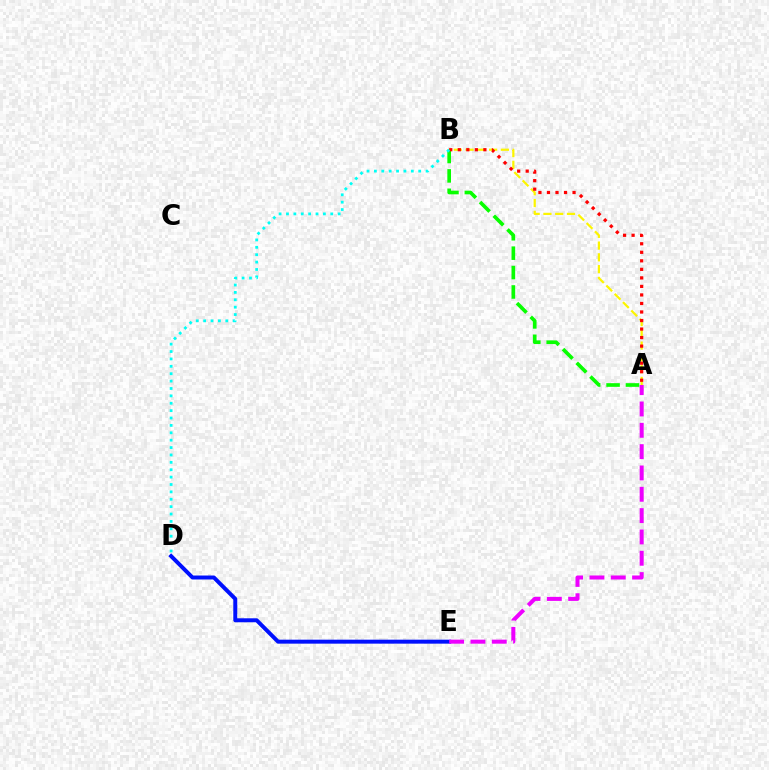{('D', 'E'): [{'color': '#0010ff', 'line_style': 'solid', 'thickness': 2.86}], ('A', 'B'): [{'color': '#08ff00', 'line_style': 'dashed', 'thickness': 2.64}, {'color': '#fcf500', 'line_style': 'dashed', 'thickness': 1.6}, {'color': '#ff0000', 'line_style': 'dotted', 'thickness': 2.32}], ('A', 'E'): [{'color': '#ee00ff', 'line_style': 'dashed', 'thickness': 2.9}], ('B', 'D'): [{'color': '#00fff6', 'line_style': 'dotted', 'thickness': 2.01}]}